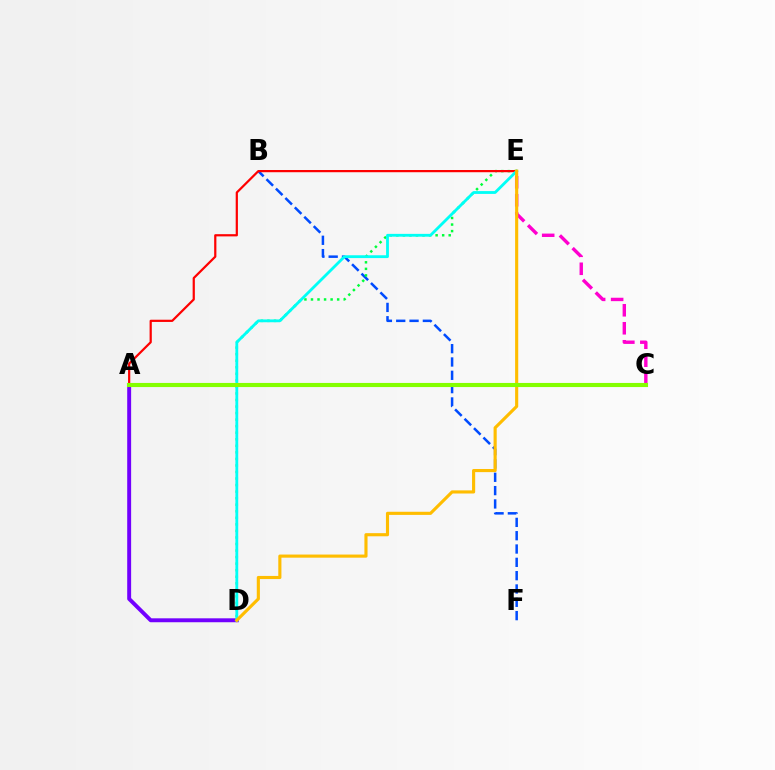{('C', 'E'): [{'color': '#ff00cf', 'line_style': 'dashed', 'thickness': 2.44}], ('A', 'D'): [{'color': '#7200ff', 'line_style': 'solid', 'thickness': 2.82}], ('B', 'F'): [{'color': '#004bff', 'line_style': 'dashed', 'thickness': 1.81}], ('D', 'E'): [{'color': '#00ff39', 'line_style': 'dotted', 'thickness': 1.78}, {'color': '#00fff6', 'line_style': 'solid', 'thickness': 2.03}, {'color': '#ffbd00', 'line_style': 'solid', 'thickness': 2.25}], ('A', 'E'): [{'color': '#ff0000', 'line_style': 'solid', 'thickness': 1.6}], ('A', 'C'): [{'color': '#84ff00', 'line_style': 'solid', 'thickness': 2.96}]}